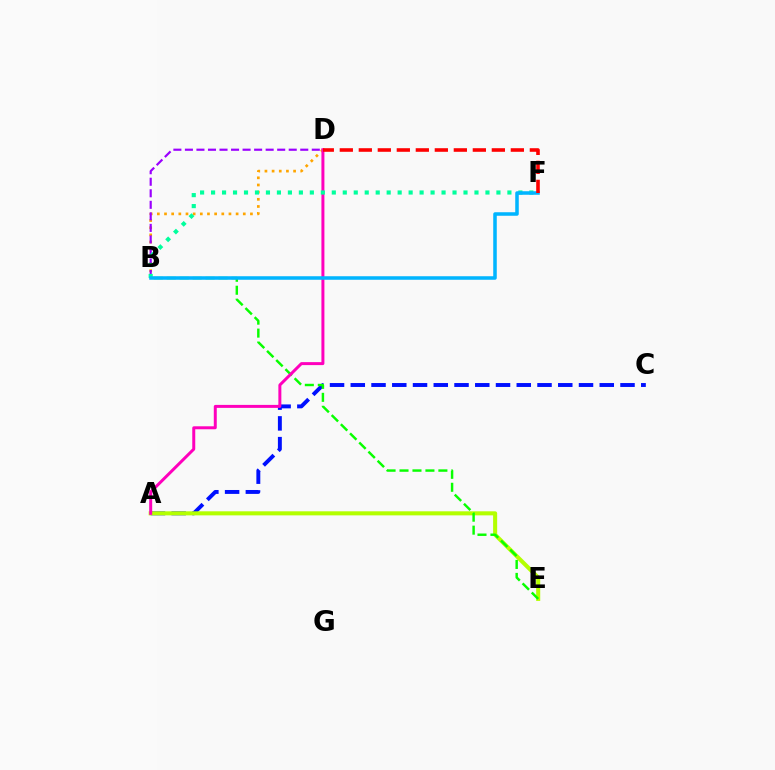{('B', 'D'): [{'color': '#ffa500', 'line_style': 'dotted', 'thickness': 1.95}, {'color': '#9b00ff', 'line_style': 'dashed', 'thickness': 1.57}], ('A', 'C'): [{'color': '#0010ff', 'line_style': 'dashed', 'thickness': 2.82}], ('A', 'E'): [{'color': '#b3ff00', 'line_style': 'solid', 'thickness': 2.92}], ('B', 'E'): [{'color': '#08ff00', 'line_style': 'dashed', 'thickness': 1.76}], ('A', 'D'): [{'color': '#ff00bd', 'line_style': 'solid', 'thickness': 2.14}], ('B', 'F'): [{'color': '#00ff9d', 'line_style': 'dotted', 'thickness': 2.98}, {'color': '#00b5ff', 'line_style': 'solid', 'thickness': 2.54}], ('D', 'F'): [{'color': '#ff0000', 'line_style': 'dashed', 'thickness': 2.58}]}